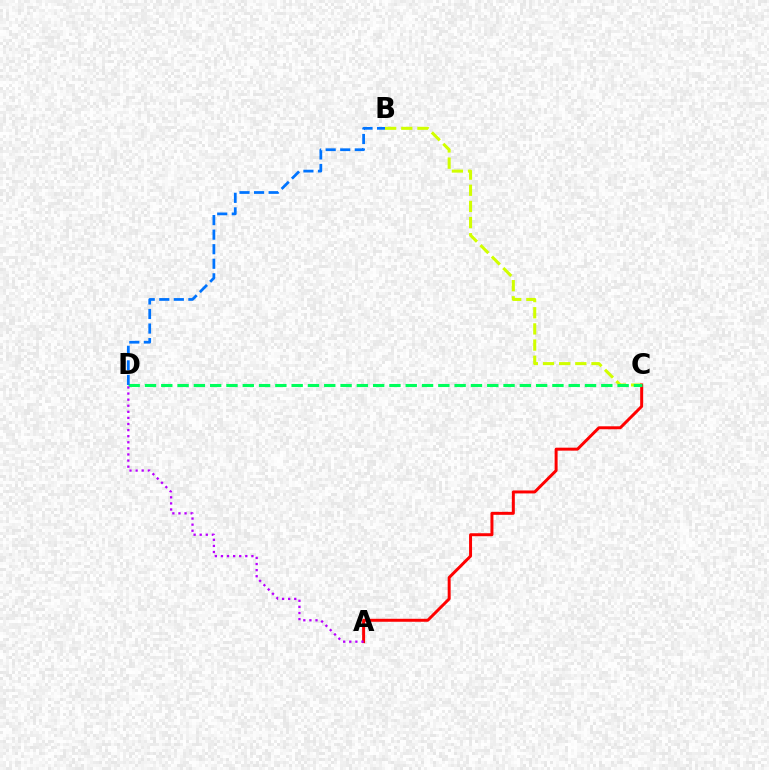{('B', 'C'): [{'color': '#d1ff00', 'line_style': 'dashed', 'thickness': 2.2}], ('A', 'C'): [{'color': '#ff0000', 'line_style': 'solid', 'thickness': 2.14}], ('C', 'D'): [{'color': '#00ff5c', 'line_style': 'dashed', 'thickness': 2.21}], ('B', 'D'): [{'color': '#0074ff', 'line_style': 'dashed', 'thickness': 1.98}], ('A', 'D'): [{'color': '#b900ff', 'line_style': 'dotted', 'thickness': 1.65}]}